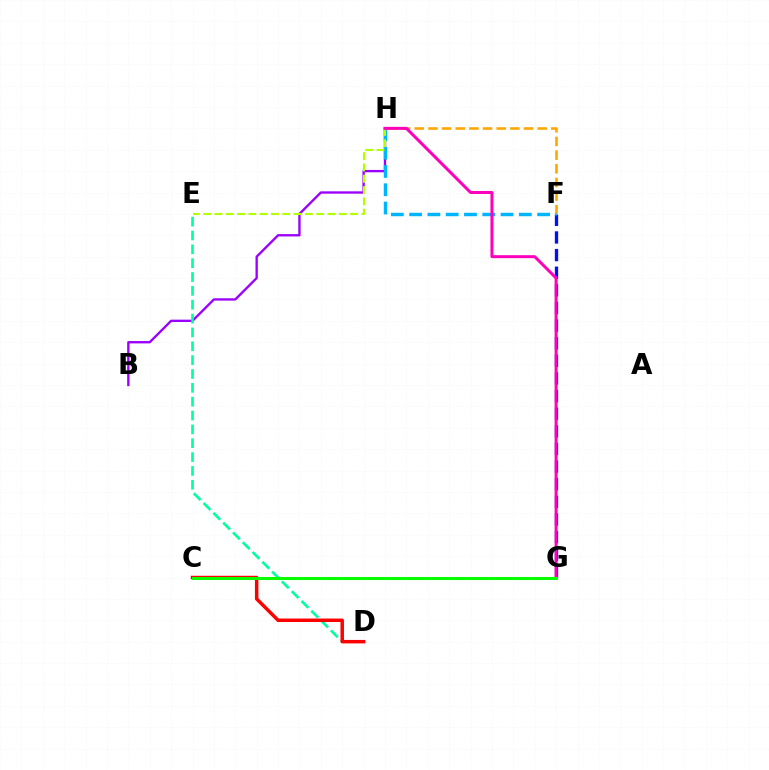{('B', 'H'): [{'color': '#9b00ff', 'line_style': 'solid', 'thickness': 1.69}], ('F', 'G'): [{'color': '#0010ff', 'line_style': 'dashed', 'thickness': 2.39}], ('F', 'H'): [{'color': '#ffa500', 'line_style': 'dashed', 'thickness': 1.85}, {'color': '#00b5ff', 'line_style': 'dashed', 'thickness': 2.48}], ('E', 'H'): [{'color': '#b3ff00', 'line_style': 'dashed', 'thickness': 1.54}], ('G', 'H'): [{'color': '#ff00bd', 'line_style': 'solid', 'thickness': 2.15}], ('D', 'E'): [{'color': '#00ff9d', 'line_style': 'dashed', 'thickness': 1.88}], ('C', 'D'): [{'color': '#ff0000', 'line_style': 'solid', 'thickness': 2.5}], ('C', 'G'): [{'color': '#08ff00', 'line_style': 'solid', 'thickness': 2.19}]}